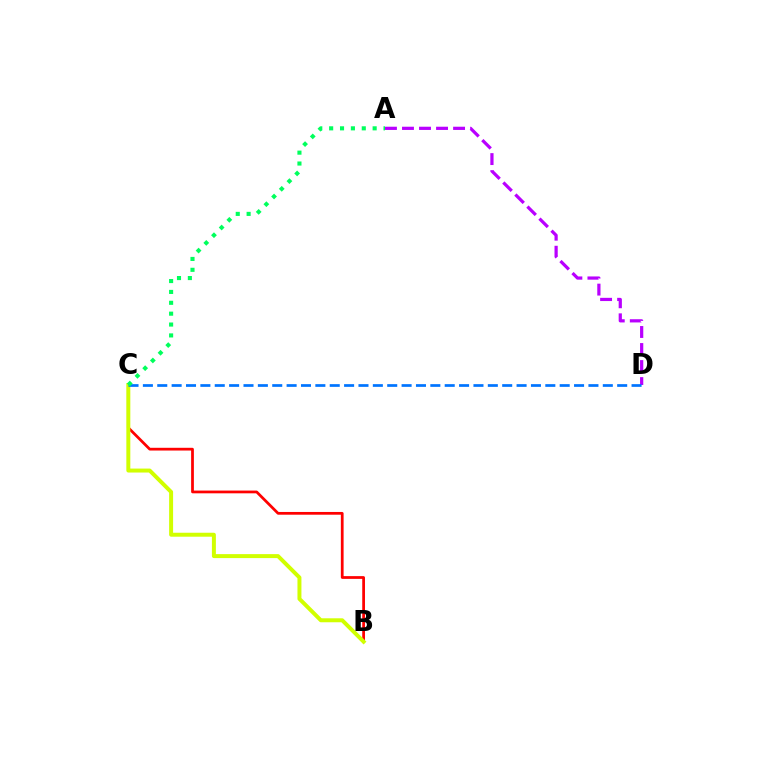{('B', 'C'): [{'color': '#ff0000', 'line_style': 'solid', 'thickness': 1.98}, {'color': '#d1ff00', 'line_style': 'solid', 'thickness': 2.86}], ('A', 'D'): [{'color': '#b900ff', 'line_style': 'dashed', 'thickness': 2.31}], ('C', 'D'): [{'color': '#0074ff', 'line_style': 'dashed', 'thickness': 1.95}], ('A', 'C'): [{'color': '#00ff5c', 'line_style': 'dotted', 'thickness': 2.95}]}